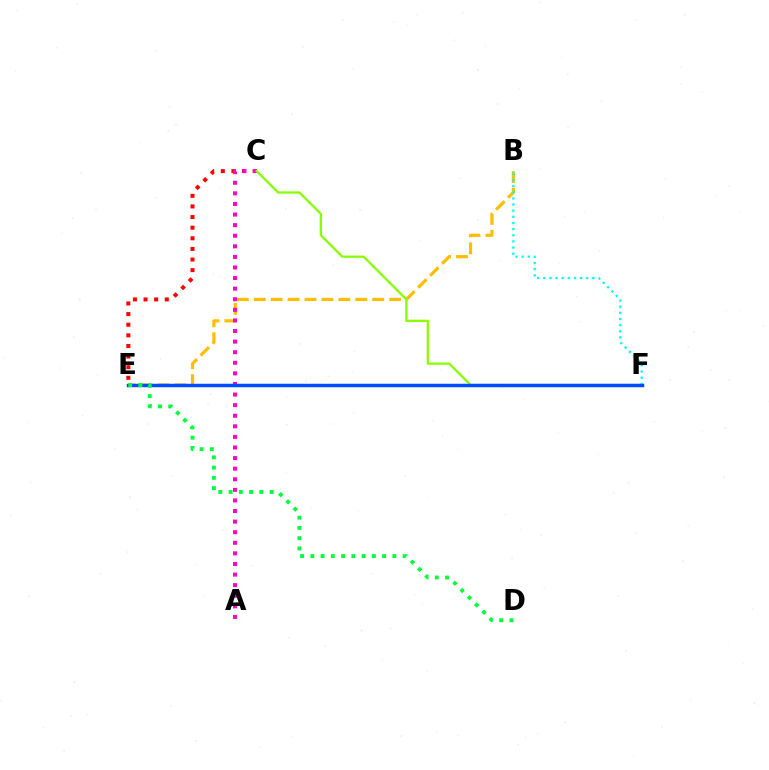{('E', 'F'): [{'color': '#7200ff', 'line_style': 'dotted', 'thickness': 1.92}, {'color': '#004bff', 'line_style': 'solid', 'thickness': 2.49}], ('B', 'E'): [{'color': '#ffbd00', 'line_style': 'dashed', 'thickness': 2.3}], ('C', 'E'): [{'color': '#ff0000', 'line_style': 'dotted', 'thickness': 2.89}], ('B', 'F'): [{'color': '#00fff6', 'line_style': 'dotted', 'thickness': 1.67}], ('A', 'C'): [{'color': '#ff00cf', 'line_style': 'dotted', 'thickness': 2.88}], ('C', 'F'): [{'color': '#84ff00', 'line_style': 'solid', 'thickness': 1.62}], ('D', 'E'): [{'color': '#00ff39', 'line_style': 'dotted', 'thickness': 2.79}]}